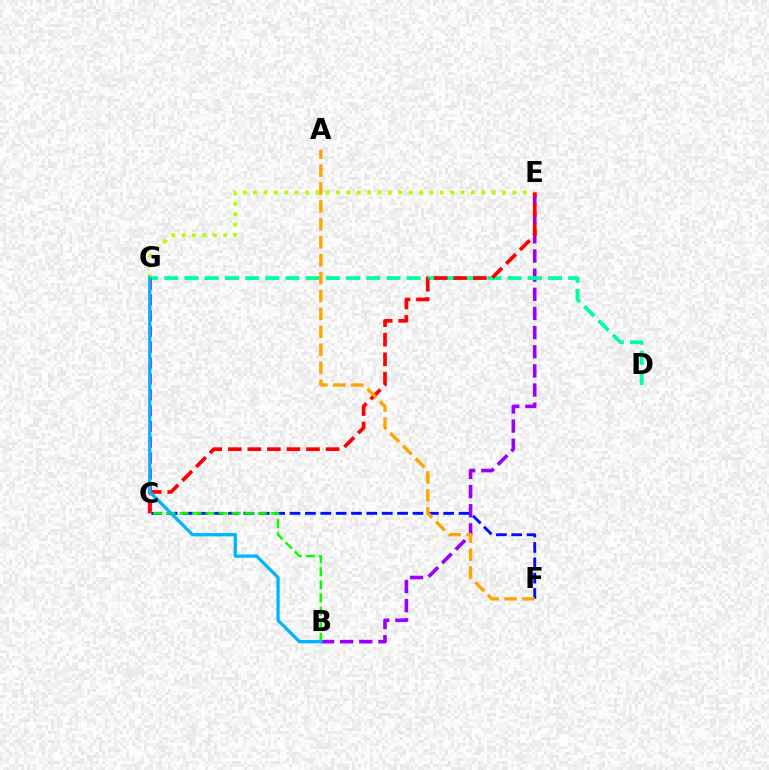{('B', 'E'): [{'color': '#9b00ff', 'line_style': 'dashed', 'thickness': 2.6}], ('E', 'G'): [{'color': '#b3ff00', 'line_style': 'dotted', 'thickness': 2.82}], ('C', 'F'): [{'color': '#0010ff', 'line_style': 'dashed', 'thickness': 2.09}], ('D', 'G'): [{'color': '#00ff9d', 'line_style': 'dashed', 'thickness': 2.74}], ('C', 'G'): [{'color': '#ff00bd', 'line_style': 'dashed', 'thickness': 2.15}], ('B', 'C'): [{'color': '#08ff00', 'line_style': 'dashed', 'thickness': 1.77}], ('C', 'E'): [{'color': '#ff0000', 'line_style': 'dashed', 'thickness': 2.66}], ('A', 'F'): [{'color': '#ffa500', 'line_style': 'dashed', 'thickness': 2.43}], ('B', 'G'): [{'color': '#00b5ff', 'line_style': 'solid', 'thickness': 2.35}]}